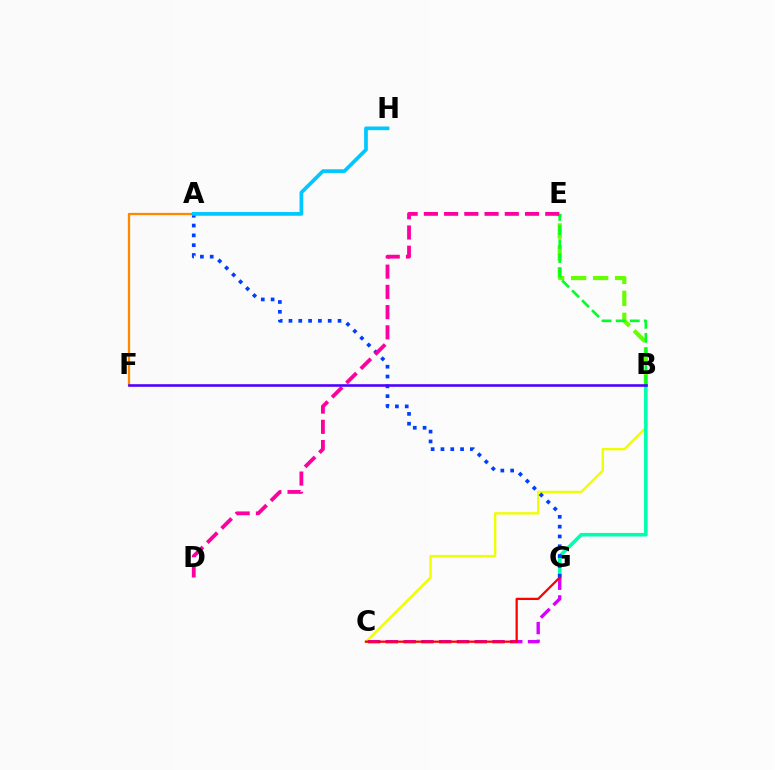{('B', 'E'): [{'color': '#66ff00', 'line_style': 'dashed', 'thickness': 2.99}, {'color': '#00ff27', 'line_style': 'dashed', 'thickness': 1.91}], ('B', 'C'): [{'color': '#eeff00', 'line_style': 'solid', 'thickness': 1.7}], ('B', 'G'): [{'color': '#00ffaf', 'line_style': 'solid', 'thickness': 2.58}], ('C', 'G'): [{'color': '#d600ff', 'line_style': 'dashed', 'thickness': 2.41}, {'color': '#ff0000', 'line_style': 'solid', 'thickness': 1.62}], ('A', 'F'): [{'color': '#ff8800', 'line_style': 'solid', 'thickness': 1.65}], ('A', 'G'): [{'color': '#003fff', 'line_style': 'dotted', 'thickness': 2.67}], ('D', 'E'): [{'color': '#ff00a0', 'line_style': 'dashed', 'thickness': 2.75}], ('A', 'H'): [{'color': '#00c7ff', 'line_style': 'solid', 'thickness': 2.66}], ('B', 'F'): [{'color': '#4f00ff', 'line_style': 'solid', 'thickness': 1.88}]}